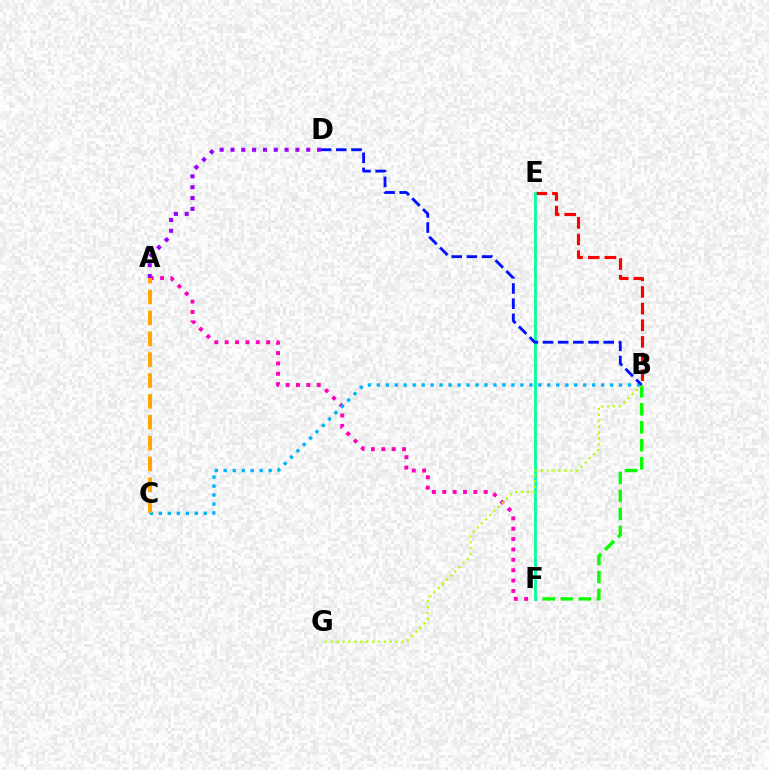{('A', 'F'): [{'color': '#ff00bd', 'line_style': 'dotted', 'thickness': 2.82}], ('A', 'D'): [{'color': '#9b00ff', 'line_style': 'dotted', 'thickness': 2.94}], ('B', 'F'): [{'color': '#08ff00', 'line_style': 'dashed', 'thickness': 2.45}], ('B', 'E'): [{'color': '#ff0000', 'line_style': 'dashed', 'thickness': 2.26}], ('E', 'F'): [{'color': '#00ff9d', 'line_style': 'solid', 'thickness': 1.99}], ('B', 'C'): [{'color': '#00b5ff', 'line_style': 'dotted', 'thickness': 2.44}], ('B', 'G'): [{'color': '#b3ff00', 'line_style': 'dotted', 'thickness': 1.6}], ('B', 'D'): [{'color': '#0010ff', 'line_style': 'dashed', 'thickness': 2.06}], ('A', 'C'): [{'color': '#ffa500', 'line_style': 'dashed', 'thickness': 2.84}]}